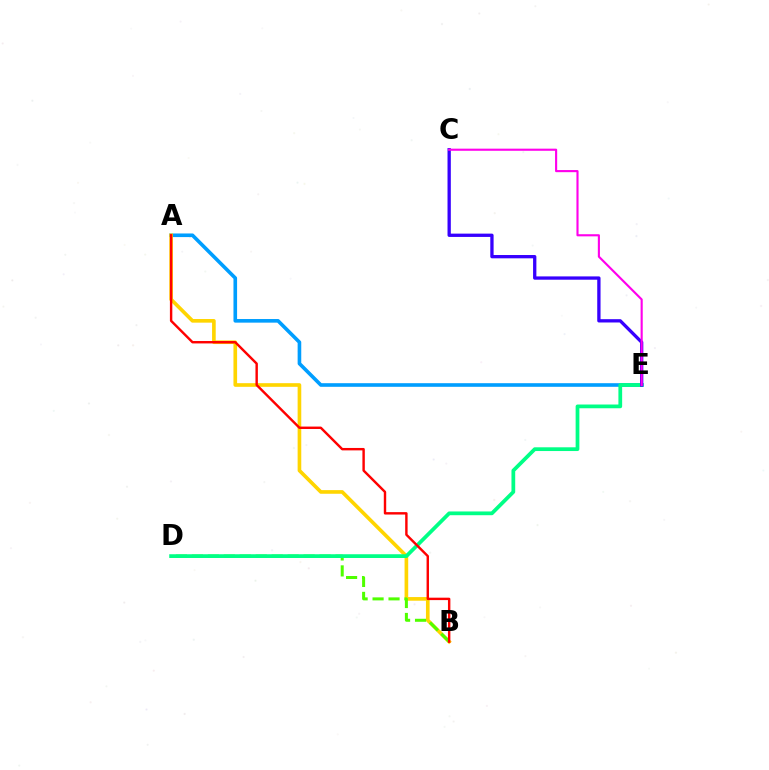{('A', 'E'): [{'color': '#009eff', 'line_style': 'solid', 'thickness': 2.61}], ('A', 'B'): [{'color': '#ffd500', 'line_style': 'solid', 'thickness': 2.63}, {'color': '#ff0000', 'line_style': 'solid', 'thickness': 1.74}], ('B', 'D'): [{'color': '#4fff00', 'line_style': 'dashed', 'thickness': 2.17}], ('D', 'E'): [{'color': '#00ff86', 'line_style': 'solid', 'thickness': 2.7}], ('C', 'E'): [{'color': '#3700ff', 'line_style': 'solid', 'thickness': 2.38}, {'color': '#ff00ed', 'line_style': 'solid', 'thickness': 1.53}]}